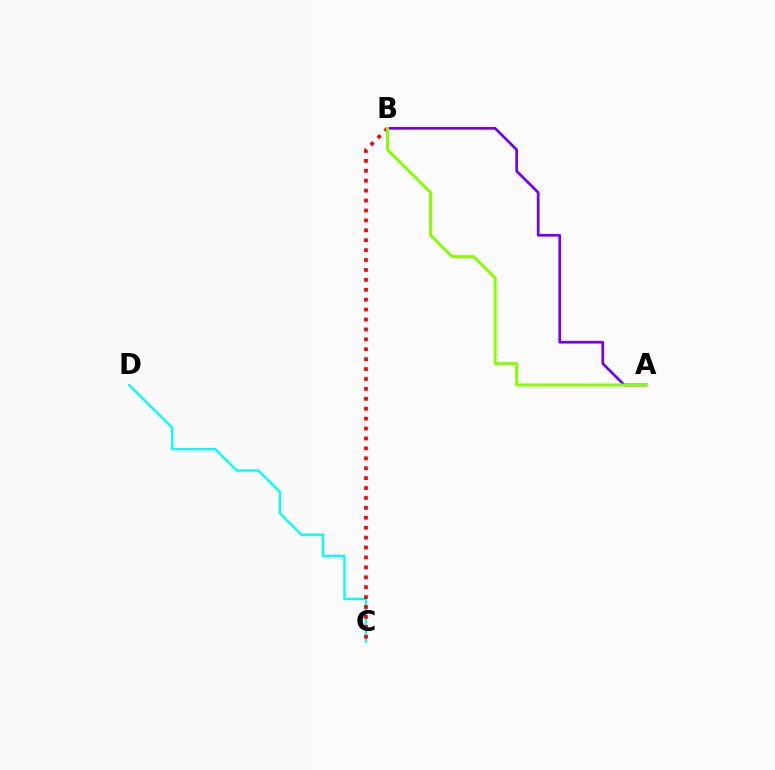{('A', 'B'): [{'color': '#7200ff', 'line_style': 'solid', 'thickness': 1.95}, {'color': '#84ff00', 'line_style': 'solid', 'thickness': 2.14}], ('C', 'D'): [{'color': '#00fff6', 'line_style': 'solid', 'thickness': 1.69}], ('B', 'C'): [{'color': '#ff0000', 'line_style': 'dotted', 'thickness': 2.69}]}